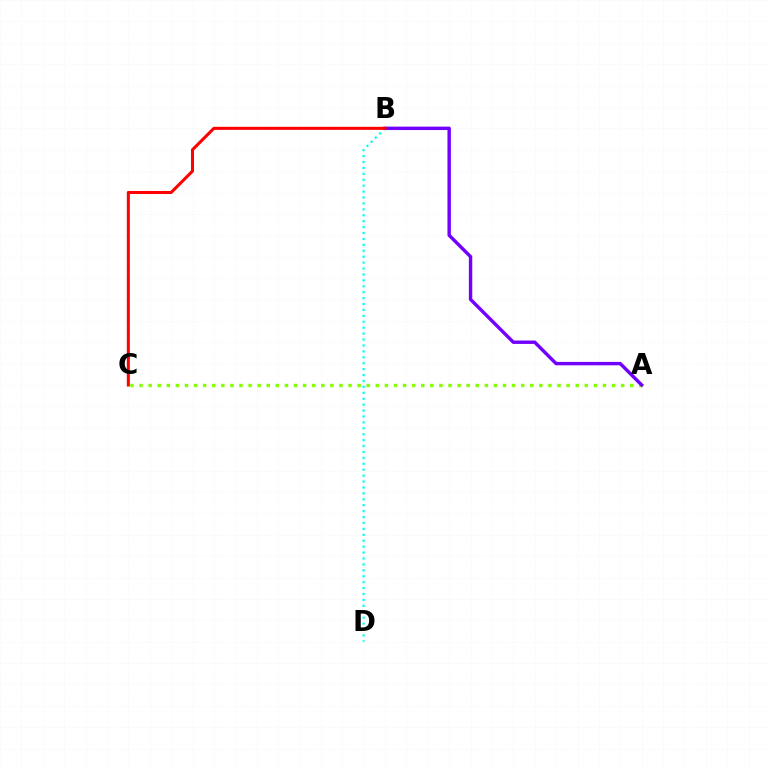{('A', 'C'): [{'color': '#84ff00', 'line_style': 'dotted', 'thickness': 2.47}], ('B', 'D'): [{'color': '#00fff6', 'line_style': 'dotted', 'thickness': 1.61}], ('A', 'B'): [{'color': '#7200ff', 'line_style': 'solid', 'thickness': 2.46}], ('B', 'C'): [{'color': '#ff0000', 'line_style': 'solid', 'thickness': 2.19}]}